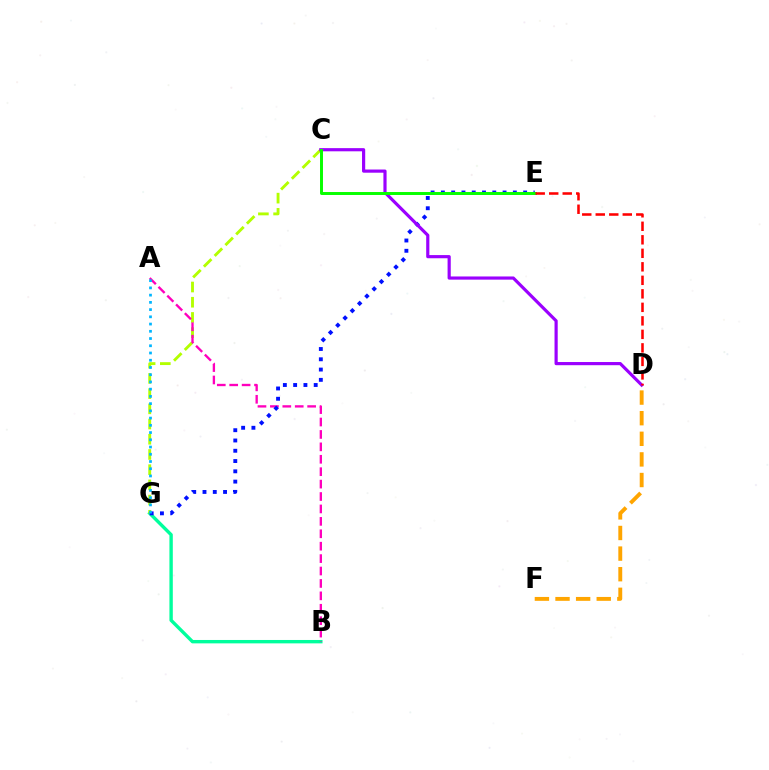{('B', 'G'): [{'color': '#00ff9d', 'line_style': 'solid', 'thickness': 2.44}], ('D', 'F'): [{'color': '#ffa500', 'line_style': 'dashed', 'thickness': 2.8}], ('C', 'G'): [{'color': '#b3ff00', 'line_style': 'dashed', 'thickness': 2.07}], ('A', 'B'): [{'color': '#ff00bd', 'line_style': 'dashed', 'thickness': 1.69}], ('E', 'G'): [{'color': '#0010ff', 'line_style': 'dotted', 'thickness': 2.79}], ('A', 'G'): [{'color': '#00b5ff', 'line_style': 'dotted', 'thickness': 1.97}], ('C', 'D'): [{'color': '#9b00ff', 'line_style': 'solid', 'thickness': 2.29}], ('C', 'E'): [{'color': '#08ff00', 'line_style': 'solid', 'thickness': 2.13}], ('D', 'E'): [{'color': '#ff0000', 'line_style': 'dashed', 'thickness': 1.84}]}